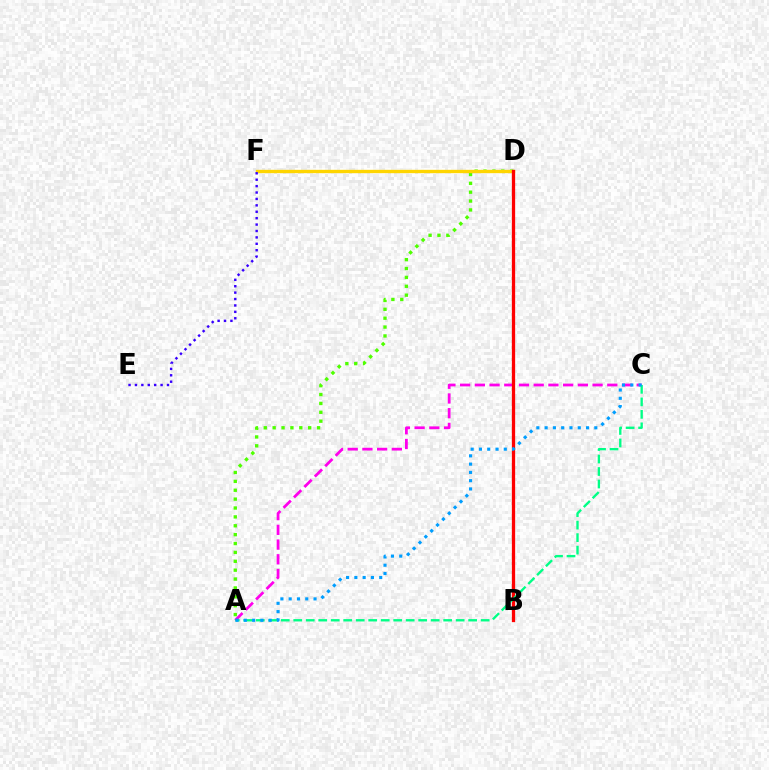{('A', 'C'): [{'color': '#ff00ed', 'line_style': 'dashed', 'thickness': 2.0}, {'color': '#00ff86', 'line_style': 'dashed', 'thickness': 1.7}, {'color': '#009eff', 'line_style': 'dotted', 'thickness': 2.25}], ('A', 'D'): [{'color': '#4fff00', 'line_style': 'dotted', 'thickness': 2.41}], ('D', 'F'): [{'color': '#ffd500', 'line_style': 'solid', 'thickness': 2.41}], ('B', 'D'): [{'color': '#ff0000', 'line_style': 'solid', 'thickness': 2.36}], ('E', 'F'): [{'color': '#3700ff', 'line_style': 'dotted', 'thickness': 1.74}]}